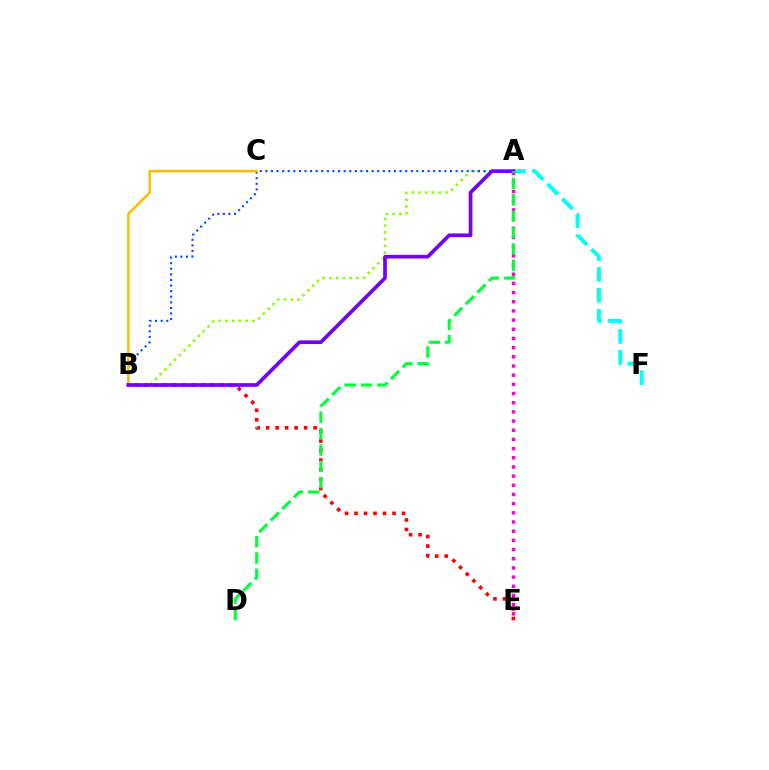{('A', 'B'): [{'color': '#84ff00', 'line_style': 'dotted', 'thickness': 1.84}, {'color': '#004bff', 'line_style': 'dotted', 'thickness': 1.52}, {'color': '#7200ff', 'line_style': 'solid', 'thickness': 2.64}], ('A', 'F'): [{'color': '#00fff6', 'line_style': 'dashed', 'thickness': 2.84}], ('B', 'E'): [{'color': '#ff0000', 'line_style': 'dotted', 'thickness': 2.58}], ('A', 'E'): [{'color': '#ff00cf', 'line_style': 'dotted', 'thickness': 2.49}], ('B', 'C'): [{'color': '#ffbd00', 'line_style': 'solid', 'thickness': 1.83}], ('A', 'D'): [{'color': '#00ff39', 'line_style': 'dashed', 'thickness': 2.22}]}